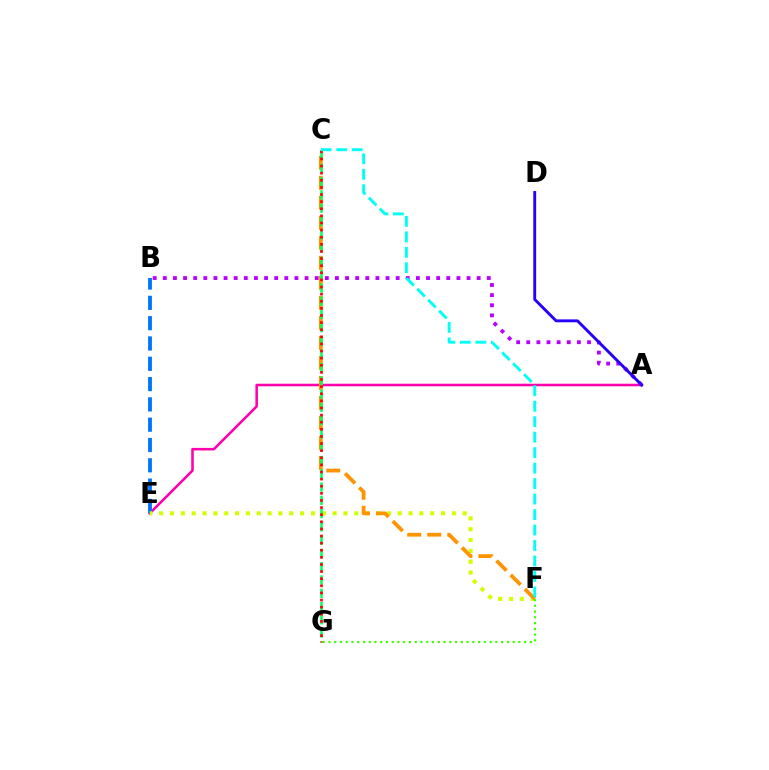{('A', 'E'): [{'color': '#ff00ac', 'line_style': 'solid', 'thickness': 1.84}], ('B', 'E'): [{'color': '#0074ff', 'line_style': 'dashed', 'thickness': 2.76}], ('E', 'F'): [{'color': '#d1ff00', 'line_style': 'dotted', 'thickness': 2.95}], ('C', 'F'): [{'color': '#ff9400', 'line_style': 'dashed', 'thickness': 2.72}, {'color': '#00fff6', 'line_style': 'dashed', 'thickness': 2.1}], ('A', 'B'): [{'color': '#b900ff', 'line_style': 'dotted', 'thickness': 2.75}], ('C', 'G'): [{'color': '#00ff5c', 'line_style': 'dashed', 'thickness': 1.8}, {'color': '#ff0000', 'line_style': 'dotted', 'thickness': 1.93}], ('A', 'D'): [{'color': '#2500ff', 'line_style': 'solid', 'thickness': 2.08}], ('F', 'G'): [{'color': '#3dff00', 'line_style': 'dotted', 'thickness': 1.56}]}